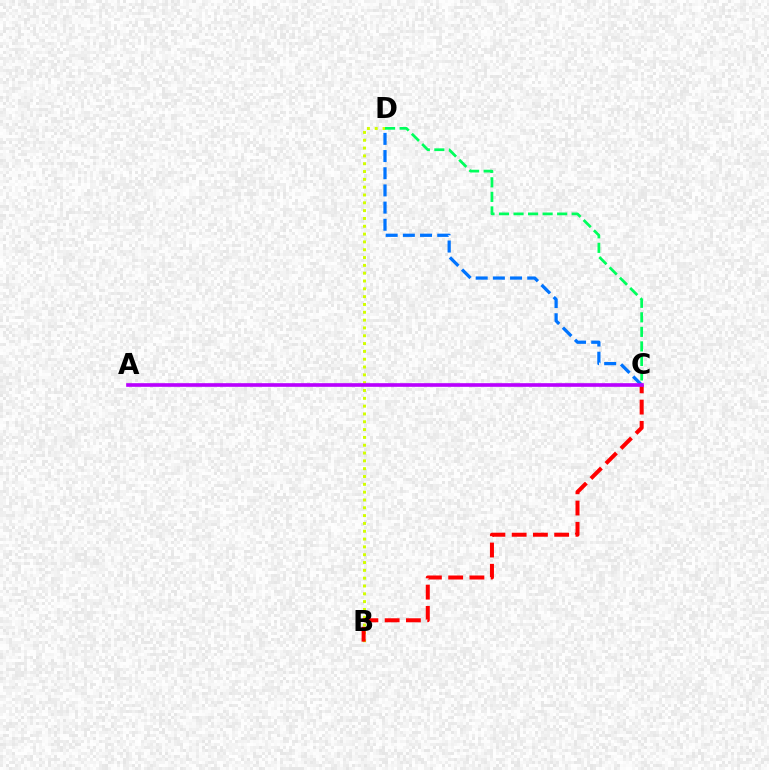{('B', 'D'): [{'color': '#d1ff00', 'line_style': 'dotted', 'thickness': 2.12}], ('B', 'C'): [{'color': '#ff0000', 'line_style': 'dashed', 'thickness': 2.89}], ('C', 'D'): [{'color': '#0074ff', 'line_style': 'dashed', 'thickness': 2.33}, {'color': '#00ff5c', 'line_style': 'dashed', 'thickness': 1.97}], ('A', 'C'): [{'color': '#b900ff', 'line_style': 'solid', 'thickness': 2.62}]}